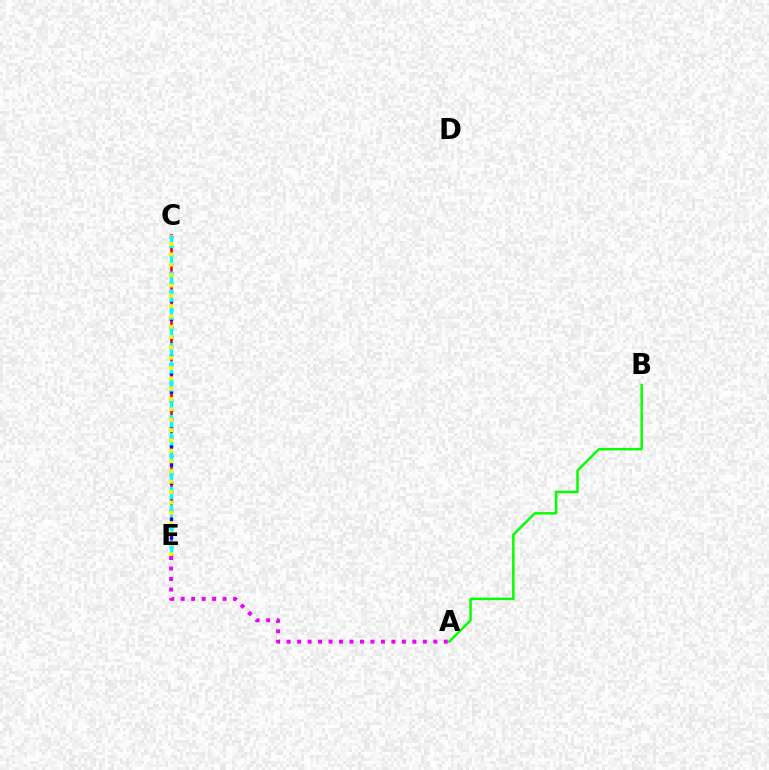{('A', 'B'): [{'color': '#08ff00', 'line_style': 'solid', 'thickness': 1.79}], ('C', 'E'): [{'color': '#ff0000', 'line_style': 'solid', 'thickness': 1.89}, {'color': '#0010ff', 'line_style': 'dotted', 'thickness': 2.47}, {'color': '#00fff6', 'line_style': 'dashed', 'thickness': 2.44}, {'color': '#fcf500', 'line_style': 'dotted', 'thickness': 2.81}], ('A', 'E'): [{'color': '#ee00ff', 'line_style': 'dotted', 'thickness': 2.85}]}